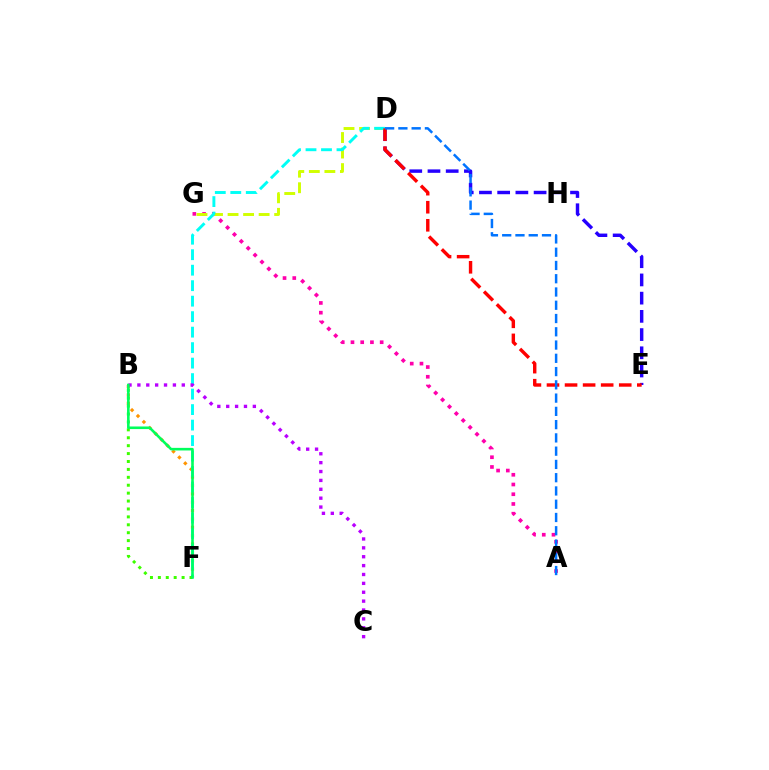{('A', 'G'): [{'color': '#ff00ac', 'line_style': 'dotted', 'thickness': 2.64}], ('B', 'F'): [{'color': '#ff9400', 'line_style': 'dotted', 'thickness': 2.27}, {'color': '#3dff00', 'line_style': 'dotted', 'thickness': 2.15}, {'color': '#00ff5c', 'line_style': 'solid', 'thickness': 1.87}], ('D', 'E'): [{'color': '#2500ff', 'line_style': 'dashed', 'thickness': 2.47}, {'color': '#ff0000', 'line_style': 'dashed', 'thickness': 2.45}], ('D', 'G'): [{'color': '#d1ff00', 'line_style': 'dashed', 'thickness': 2.11}], ('D', 'F'): [{'color': '#00fff6', 'line_style': 'dashed', 'thickness': 2.1}], ('A', 'D'): [{'color': '#0074ff', 'line_style': 'dashed', 'thickness': 1.8}], ('B', 'C'): [{'color': '#b900ff', 'line_style': 'dotted', 'thickness': 2.41}]}